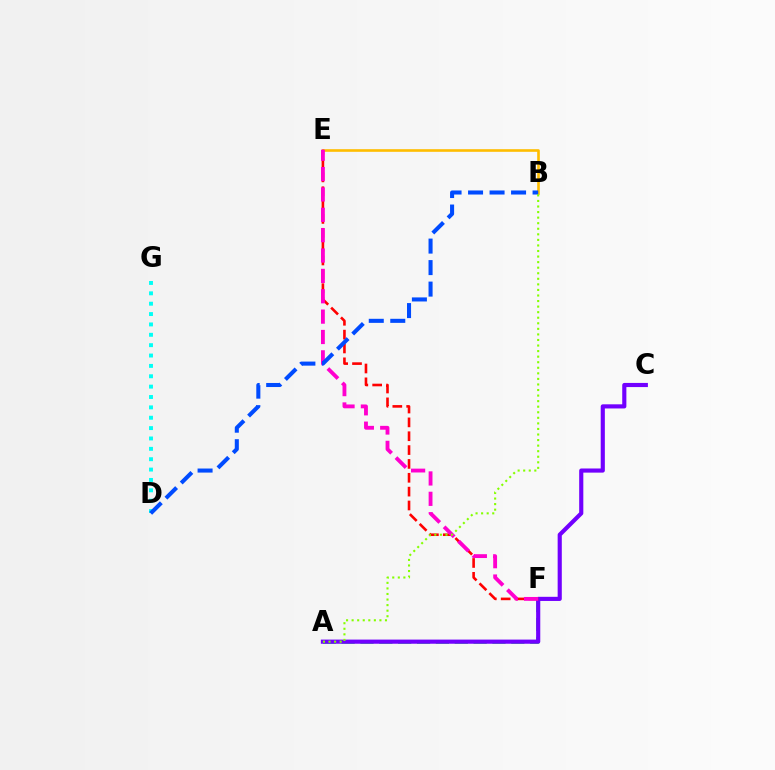{('B', 'E'): [{'color': '#ffbd00', 'line_style': 'solid', 'thickness': 1.89}], ('A', 'F'): [{'color': '#00ff39', 'line_style': 'dashed', 'thickness': 2.56}], ('A', 'C'): [{'color': '#7200ff', 'line_style': 'solid', 'thickness': 2.98}], ('E', 'F'): [{'color': '#ff0000', 'line_style': 'dashed', 'thickness': 1.88}, {'color': '#ff00cf', 'line_style': 'dashed', 'thickness': 2.77}], ('D', 'G'): [{'color': '#00fff6', 'line_style': 'dotted', 'thickness': 2.82}], ('B', 'D'): [{'color': '#004bff', 'line_style': 'dashed', 'thickness': 2.92}], ('A', 'B'): [{'color': '#84ff00', 'line_style': 'dotted', 'thickness': 1.51}]}